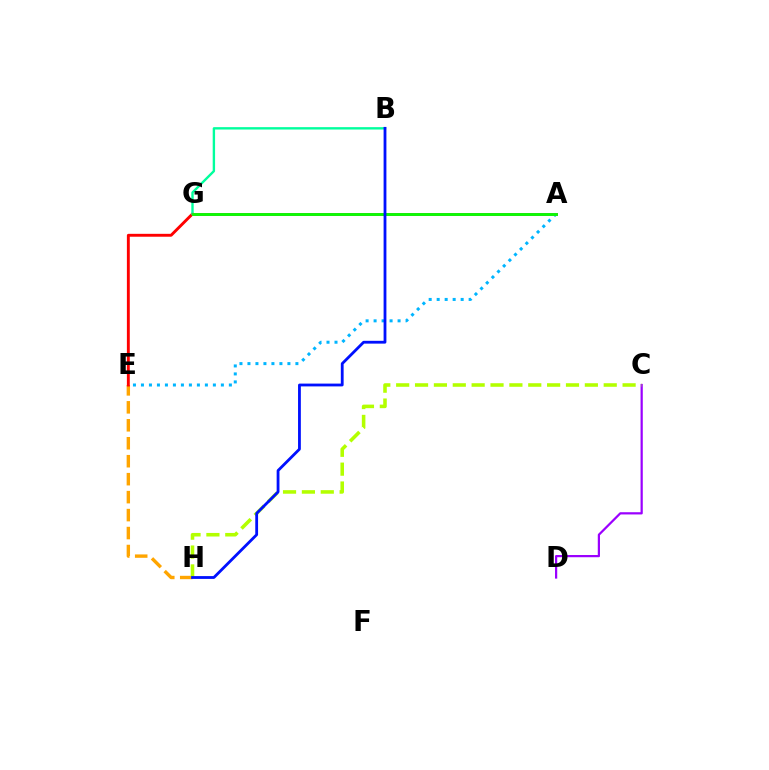{('C', 'D'): [{'color': '#9b00ff', 'line_style': 'solid', 'thickness': 1.6}], ('E', 'H'): [{'color': '#ffa500', 'line_style': 'dashed', 'thickness': 2.44}], ('E', 'G'): [{'color': '#ff0000', 'line_style': 'solid', 'thickness': 2.09}], ('B', 'G'): [{'color': '#00ff9d', 'line_style': 'solid', 'thickness': 1.71}], ('A', 'E'): [{'color': '#00b5ff', 'line_style': 'dotted', 'thickness': 2.17}], ('C', 'H'): [{'color': '#b3ff00', 'line_style': 'dashed', 'thickness': 2.56}], ('A', 'G'): [{'color': '#ff00bd', 'line_style': 'solid', 'thickness': 2.14}, {'color': '#08ff00', 'line_style': 'solid', 'thickness': 2.05}], ('B', 'H'): [{'color': '#0010ff', 'line_style': 'solid', 'thickness': 2.02}]}